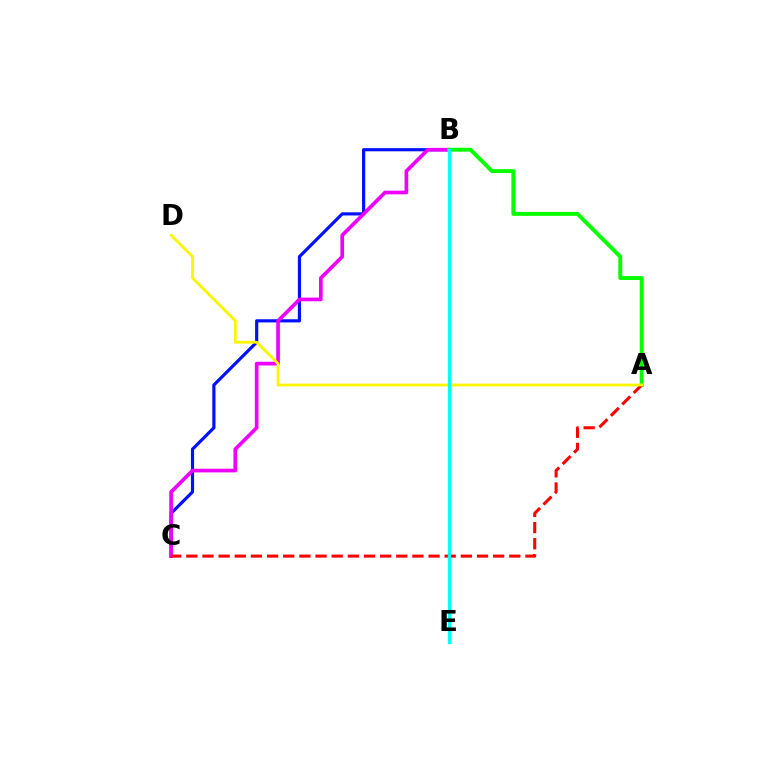{('B', 'C'): [{'color': '#0010ff', 'line_style': 'solid', 'thickness': 2.28}, {'color': '#ee00ff', 'line_style': 'solid', 'thickness': 2.65}], ('A', 'B'): [{'color': '#08ff00', 'line_style': 'solid', 'thickness': 2.81}], ('A', 'C'): [{'color': '#ff0000', 'line_style': 'dashed', 'thickness': 2.19}], ('A', 'D'): [{'color': '#fcf500', 'line_style': 'solid', 'thickness': 2.02}], ('B', 'E'): [{'color': '#00fff6', 'line_style': 'solid', 'thickness': 2.38}]}